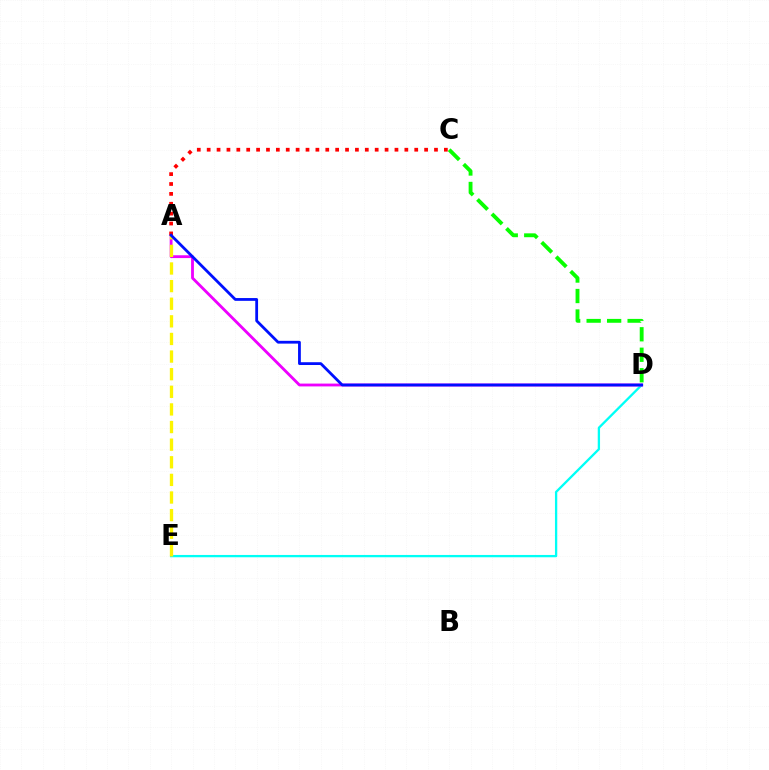{('C', 'D'): [{'color': '#08ff00', 'line_style': 'dashed', 'thickness': 2.78}], ('D', 'E'): [{'color': '#00fff6', 'line_style': 'solid', 'thickness': 1.66}], ('A', 'D'): [{'color': '#ee00ff', 'line_style': 'solid', 'thickness': 2.04}, {'color': '#0010ff', 'line_style': 'solid', 'thickness': 2.01}], ('A', 'C'): [{'color': '#ff0000', 'line_style': 'dotted', 'thickness': 2.69}], ('A', 'E'): [{'color': '#fcf500', 'line_style': 'dashed', 'thickness': 2.39}]}